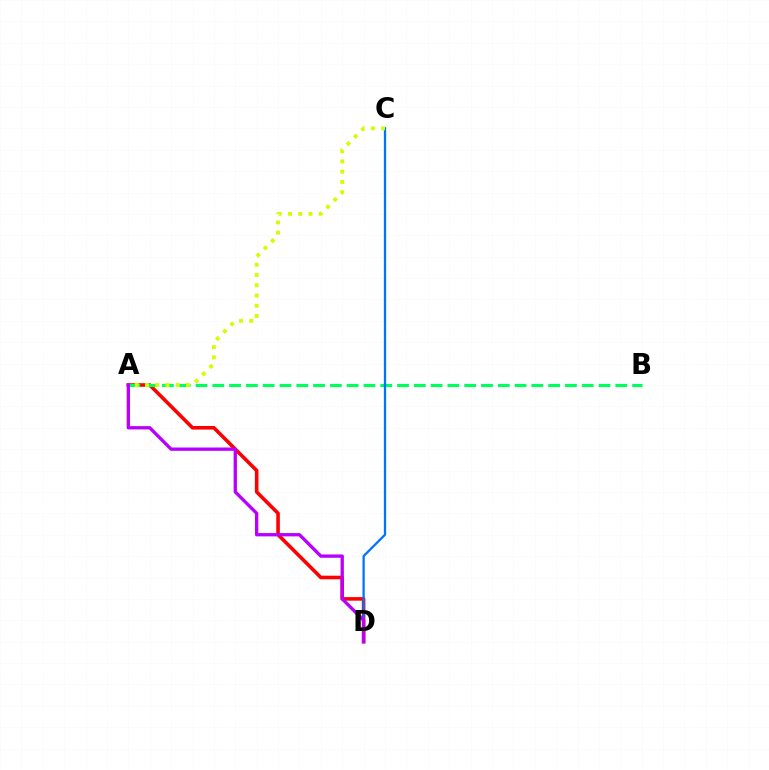{('A', 'D'): [{'color': '#ff0000', 'line_style': 'solid', 'thickness': 2.58}, {'color': '#b900ff', 'line_style': 'solid', 'thickness': 2.39}], ('A', 'B'): [{'color': '#00ff5c', 'line_style': 'dashed', 'thickness': 2.28}], ('C', 'D'): [{'color': '#0074ff', 'line_style': 'solid', 'thickness': 1.65}], ('A', 'C'): [{'color': '#d1ff00', 'line_style': 'dotted', 'thickness': 2.78}]}